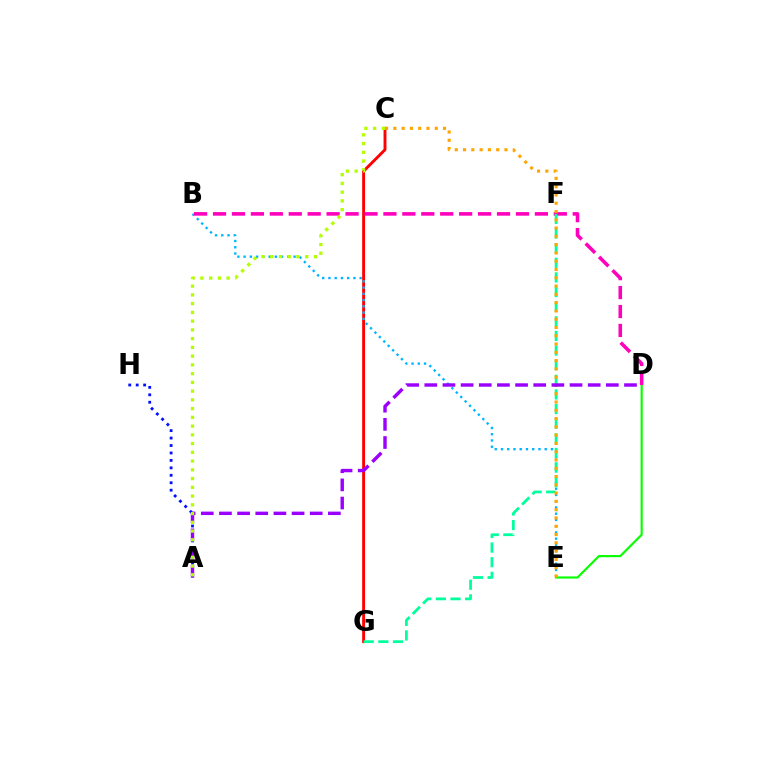{('C', 'G'): [{'color': '#ff0000', 'line_style': 'solid', 'thickness': 2.09}], ('B', 'E'): [{'color': '#00b5ff', 'line_style': 'dotted', 'thickness': 1.7}], ('D', 'E'): [{'color': '#08ff00', 'line_style': 'solid', 'thickness': 1.56}], ('A', 'H'): [{'color': '#0010ff', 'line_style': 'dotted', 'thickness': 2.02}], ('B', 'D'): [{'color': '#ff00bd', 'line_style': 'dashed', 'thickness': 2.57}], ('F', 'G'): [{'color': '#00ff9d', 'line_style': 'dashed', 'thickness': 1.99}], ('C', 'E'): [{'color': '#ffa500', 'line_style': 'dotted', 'thickness': 2.25}], ('A', 'D'): [{'color': '#9b00ff', 'line_style': 'dashed', 'thickness': 2.47}], ('A', 'C'): [{'color': '#b3ff00', 'line_style': 'dotted', 'thickness': 2.38}]}